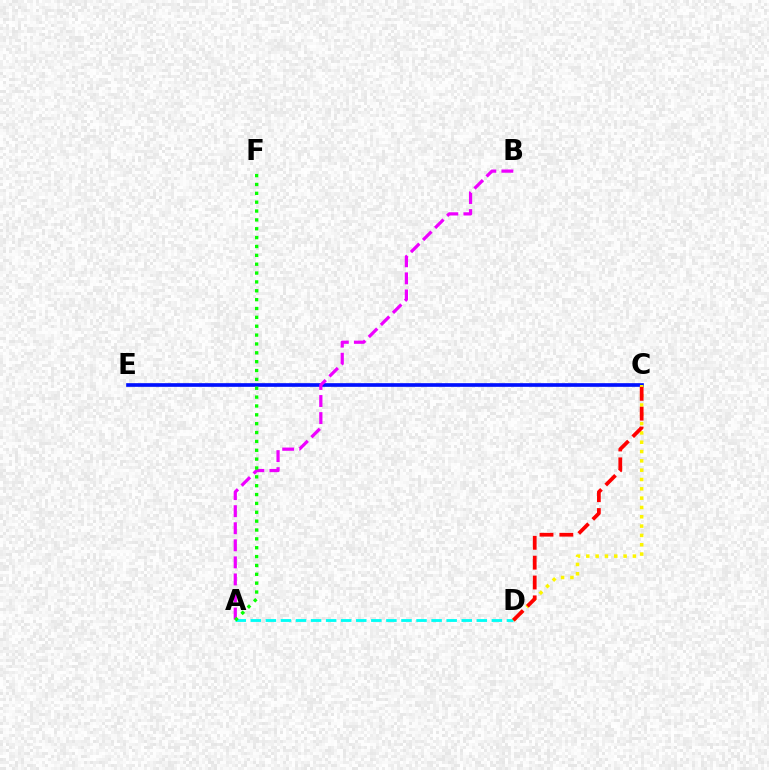{('C', 'E'): [{'color': '#0010ff', 'line_style': 'solid', 'thickness': 2.63}], ('A', 'D'): [{'color': '#00fff6', 'line_style': 'dashed', 'thickness': 2.05}], ('C', 'D'): [{'color': '#fcf500', 'line_style': 'dotted', 'thickness': 2.53}, {'color': '#ff0000', 'line_style': 'dashed', 'thickness': 2.7}], ('A', 'B'): [{'color': '#ee00ff', 'line_style': 'dashed', 'thickness': 2.32}], ('A', 'F'): [{'color': '#08ff00', 'line_style': 'dotted', 'thickness': 2.41}]}